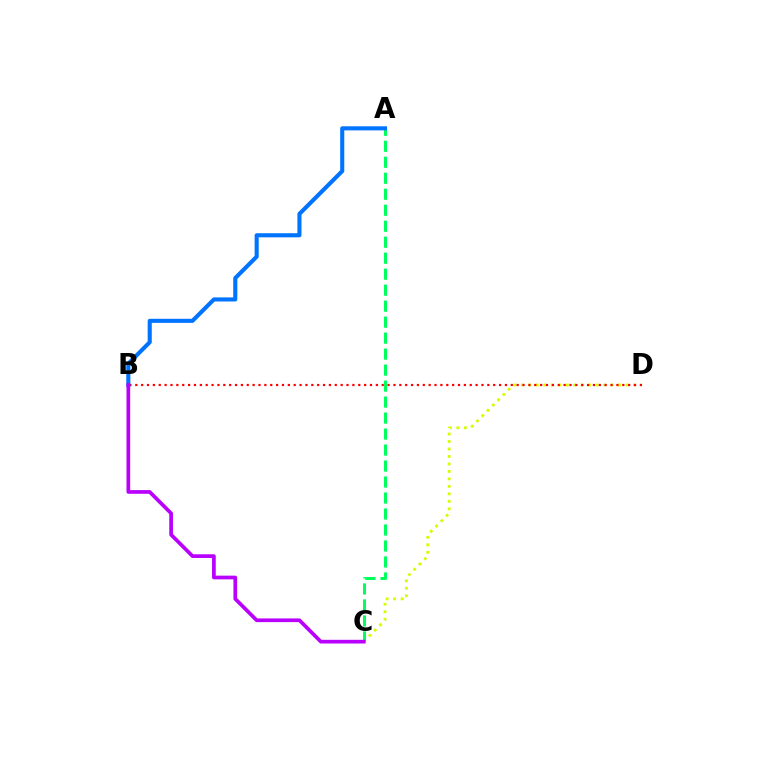{('C', 'D'): [{'color': '#d1ff00', 'line_style': 'dotted', 'thickness': 2.03}], ('B', 'D'): [{'color': '#ff0000', 'line_style': 'dotted', 'thickness': 1.59}], ('A', 'C'): [{'color': '#00ff5c', 'line_style': 'dashed', 'thickness': 2.17}], ('A', 'B'): [{'color': '#0074ff', 'line_style': 'solid', 'thickness': 2.95}], ('B', 'C'): [{'color': '#b900ff', 'line_style': 'solid', 'thickness': 2.67}]}